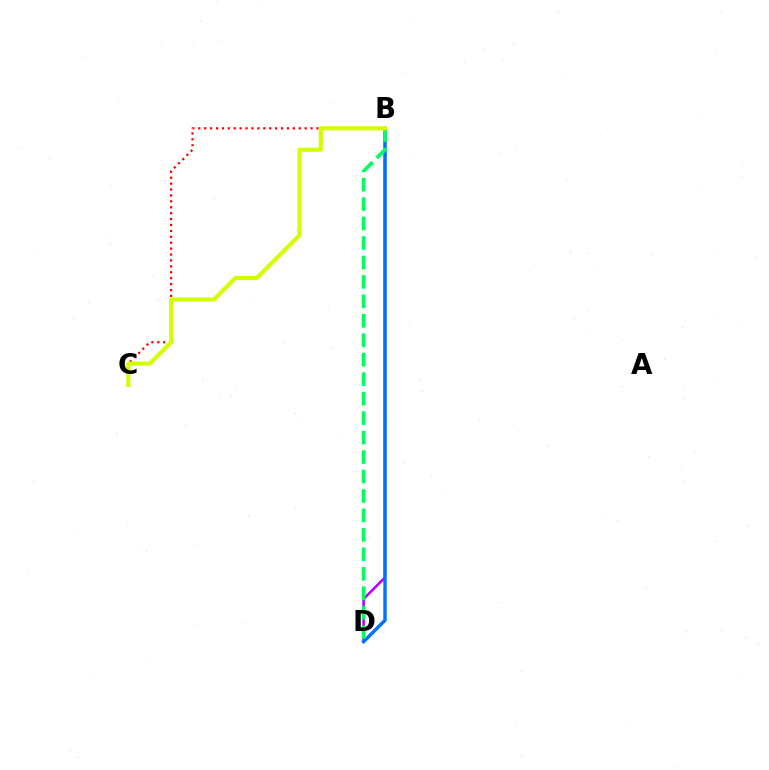{('B', 'D'): [{'color': '#b900ff', 'line_style': 'solid', 'thickness': 1.84}, {'color': '#0074ff', 'line_style': 'solid', 'thickness': 2.46}, {'color': '#00ff5c', 'line_style': 'dashed', 'thickness': 2.64}], ('B', 'C'): [{'color': '#ff0000', 'line_style': 'dotted', 'thickness': 1.61}, {'color': '#d1ff00', 'line_style': 'solid', 'thickness': 2.96}]}